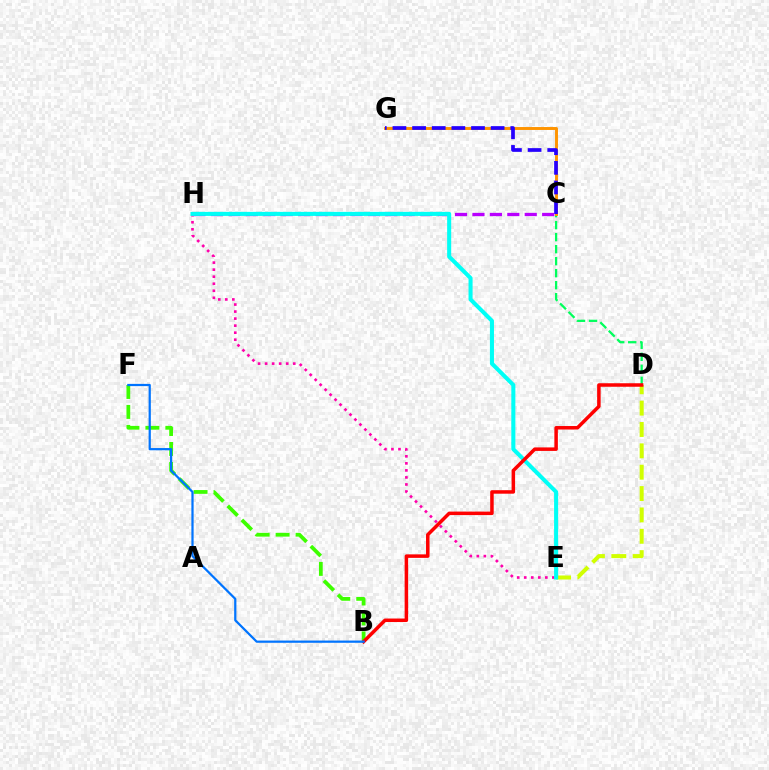{('D', 'E'): [{'color': '#d1ff00', 'line_style': 'dashed', 'thickness': 2.9}], ('B', 'F'): [{'color': '#3dff00', 'line_style': 'dashed', 'thickness': 2.71}, {'color': '#0074ff', 'line_style': 'solid', 'thickness': 1.61}], ('C', 'D'): [{'color': '#00ff5c', 'line_style': 'dashed', 'thickness': 1.63}], ('C', 'G'): [{'color': '#ff9400', 'line_style': 'solid', 'thickness': 2.11}, {'color': '#2500ff', 'line_style': 'dashed', 'thickness': 2.67}], ('E', 'H'): [{'color': '#ff00ac', 'line_style': 'dotted', 'thickness': 1.91}, {'color': '#00fff6', 'line_style': 'solid', 'thickness': 2.92}], ('C', 'H'): [{'color': '#b900ff', 'line_style': 'dashed', 'thickness': 2.37}], ('B', 'D'): [{'color': '#ff0000', 'line_style': 'solid', 'thickness': 2.52}]}